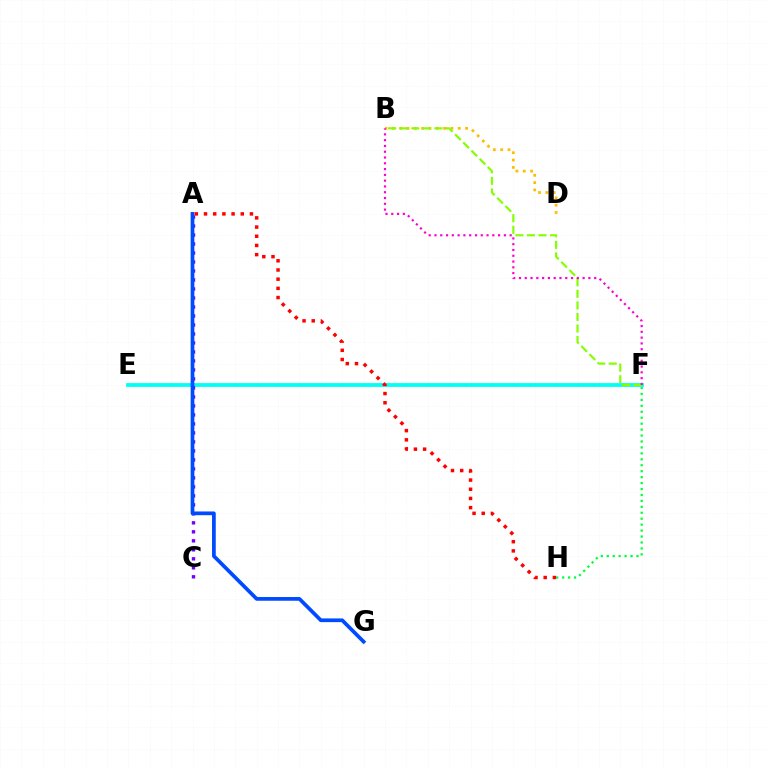{('E', 'F'): [{'color': '#00fff6', 'line_style': 'solid', 'thickness': 2.72}], ('B', 'D'): [{'color': '#ffbd00', 'line_style': 'dotted', 'thickness': 1.99}], ('B', 'F'): [{'color': '#84ff00', 'line_style': 'dashed', 'thickness': 1.57}, {'color': '#ff00cf', 'line_style': 'dotted', 'thickness': 1.57}], ('A', 'C'): [{'color': '#7200ff', 'line_style': 'dotted', 'thickness': 2.44}], ('F', 'H'): [{'color': '#00ff39', 'line_style': 'dotted', 'thickness': 1.61}], ('A', 'G'): [{'color': '#004bff', 'line_style': 'solid', 'thickness': 2.68}], ('A', 'H'): [{'color': '#ff0000', 'line_style': 'dotted', 'thickness': 2.5}]}